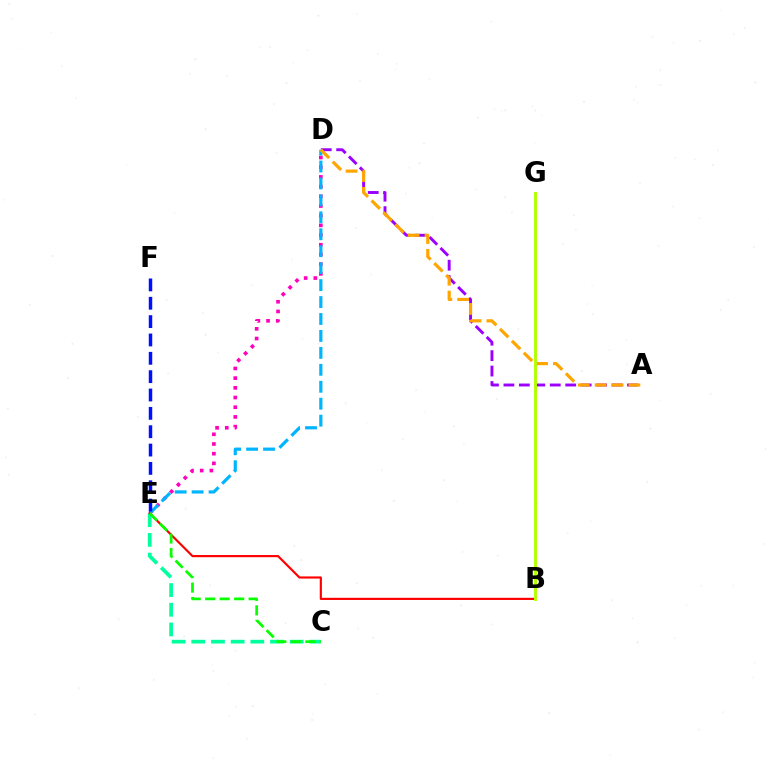{('D', 'E'): [{'color': '#ff00bd', 'line_style': 'dotted', 'thickness': 2.63}, {'color': '#00b5ff', 'line_style': 'dashed', 'thickness': 2.3}], ('A', 'D'): [{'color': '#9b00ff', 'line_style': 'dashed', 'thickness': 2.1}, {'color': '#ffa500', 'line_style': 'dashed', 'thickness': 2.29}], ('E', 'F'): [{'color': '#0010ff', 'line_style': 'dashed', 'thickness': 2.49}], ('C', 'E'): [{'color': '#00ff9d', 'line_style': 'dashed', 'thickness': 2.67}, {'color': '#08ff00', 'line_style': 'dashed', 'thickness': 1.97}], ('B', 'E'): [{'color': '#ff0000', 'line_style': 'solid', 'thickness': 1.56}], ('B', 'G'): [{'color': '#b3ff00', 'line_style': 'solid', 'thickness': 2.1}]}